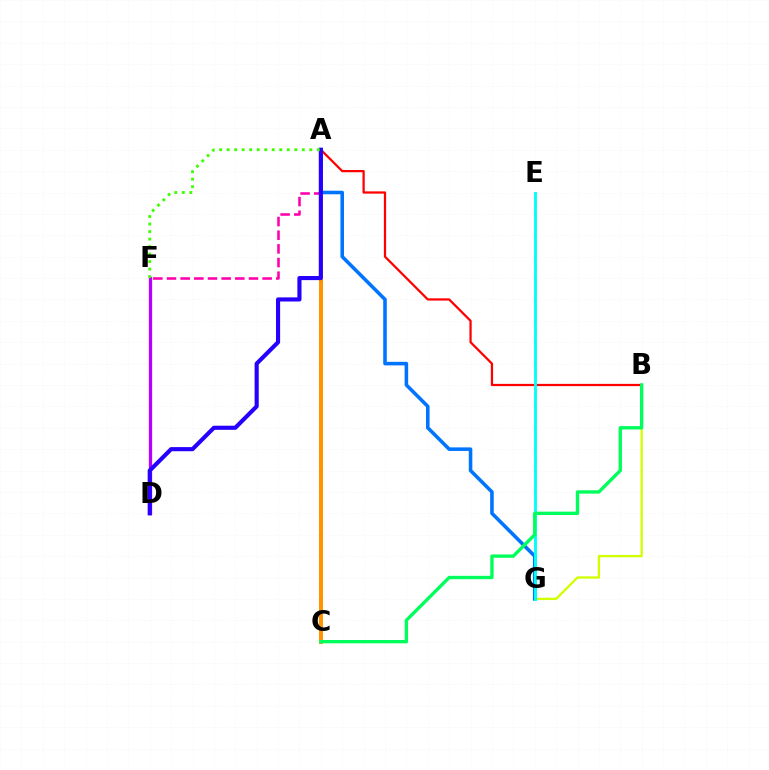{('A', 'C'): [{'color': '#ff9400', 'line_style': 'solid', 'thickness': 2.88}], ('D', 'F'): [{'color': '#b900ff', 'line_style': 'solid', 'thickness': 2.36}], ('B', 'G'): [{'color': '#d1ff00', 'line_style': 'solid', 'thickness': 1.66}], ('A', 'B'): [{'color': '#ff0000', 'line_style': 'solid', 'thickness': 1.62}], ('A', 'F'): [{'color': '#ff00ac', 'line_style': 'dashed', 'thickness': 1.86}, {'color': '#3dff00', 'line_style': 'dotted', 'thickness': 2.04}], ('A', 'G'): [{'color': '#0074ff', 'line_style': 'solid', 'thickness': 2.56}], ('A', 'D'): [{'color': '#2500ff', 'line_style': 'solid', 'thickness': 2.97}], ('E', 'G'): [{'color': '#00fff6', 'line_style': 'solid', 'thickness': 2.07}], ('B', 'C'): [{'color': '#00ff5c', 'line_style': 'solid', 'thickness': 2.42}]}